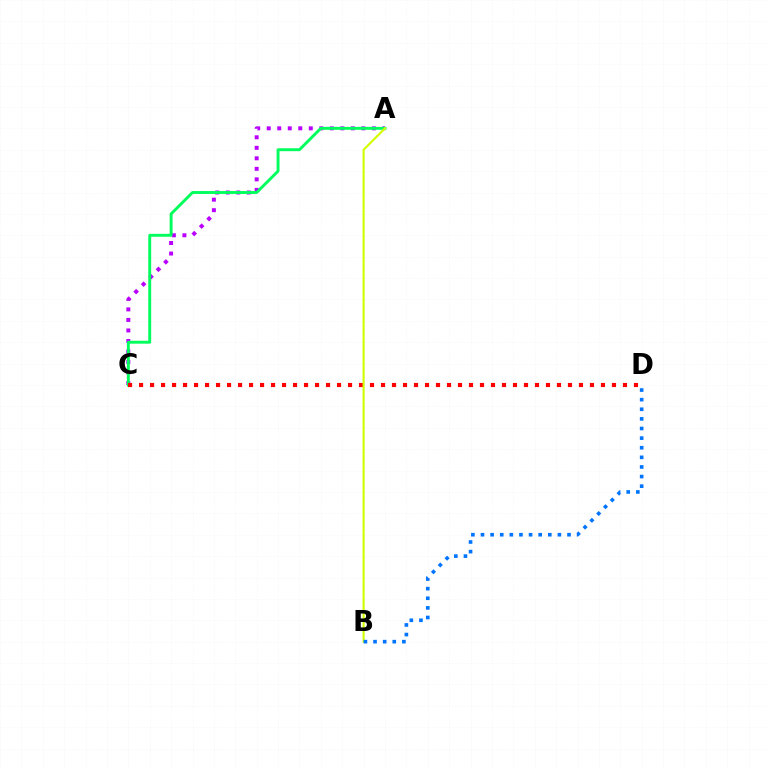{('A', 'C'): [{'color': '#b900ff', 'line_style': 'dotted', 'thickness': 2.86}, {'color': '#00ff5c', 'line_style': 'solid', 'thickness': 2.09}], ('C', 'D'): [{'color': '#ff0000', 'line_style': 'dotted', 'thickness': 2.99}], ('A', 'B'): [{'color': '#d1ff00', 'line_style': 'solid', 'thickness': 1.53}], ('B', 'D'): [{'color': '#0074ff', 'line_style': 'dotted', 'thickness': 2.61}]}